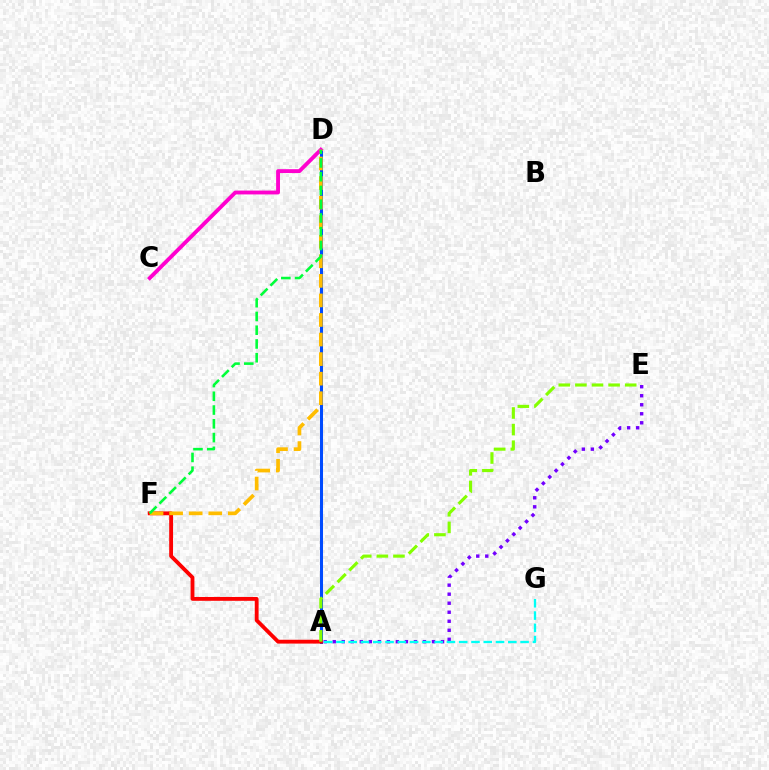{('A', 'D'): [{'color': '#004bff', 'line_style': 'solid', 'thickness': 2.18}], ('A', 'F'): [{'color': '#ff0000', 'line_style': 'solid', 'thickness': 2.76}], ('C', 'D'): [{'color': '#ff00cf', 'line_style': 'solid', 'thickness': 2.78}], ('D', 'F'): [{'color': '#ffbd00', 'line_style': 'dashed', 'thickness': 2.66}, {'color': '#00ff39', 'line_style': 'dashed', 'thickness': 1.87}], ('A', 'E'): [{'color': '#84ff00', 'line_style': 'dashed', 'thickness': 2.26}, {'color': '#7200ff', 'line_style': 'dotted', 'thickness': 2.45}], ('A', 'G'): [{'color': '#00fff6', 'line_style': 'dashed', 'thickness': 1.67}]}